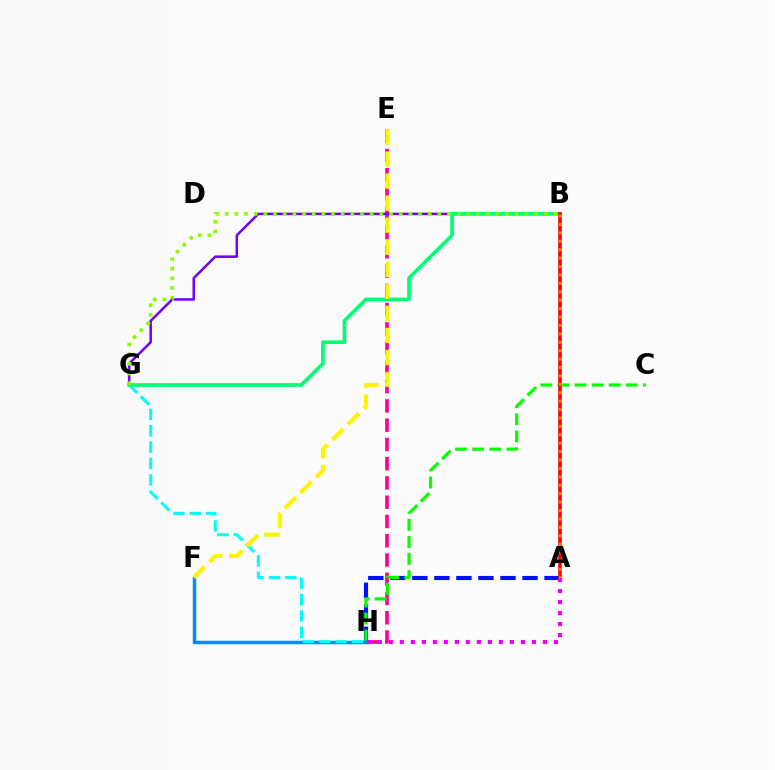{('E', 'H'): [{'color': '#ff0094', 'line_style': 'dashed', 'thickness': 2.62}], ('A', 'H'): [{'color': '#0010ff', 'line_style': 'dashed', 'thickness': 2.99}, {'color': '#ee00ff', 'line_style': 'dotted', 'thickness': 2.99}], ('C', 'H'): [{'color': '#08ff00', 'line_style': 'dashed', 'thickness': 2.32}], ('F', 'H'): [{'color': '#008cff', 'line_style': 'solid', 'thickness': 2.5}], ('B', 'G'): [{'color': '#7200ff', 'line_style': 'solid', 'thickness': 1.82}, {'color': '#00ff74', 'line_style': 'solid', 'thickness': 2.66}, {'color': '#84ff00', 'line_style': 'dotted', 'thickness': 2.63}], ('G', 'H'): [{'color': '#00fff6', 'line_style': 'dashed', 'thickness': 2.22}], ('A', 'B'): [{'color': '#ff0000', 'line_style': 'solid', 'thickness': 2.6}, {'color': '#ff7c00', 'line_style': 'dotted', 'thickness': 2.29}], ('E', 'F'): [{'color': '#fcf500', 'line_style': 'dashed', 'thickness': 2.99}]}